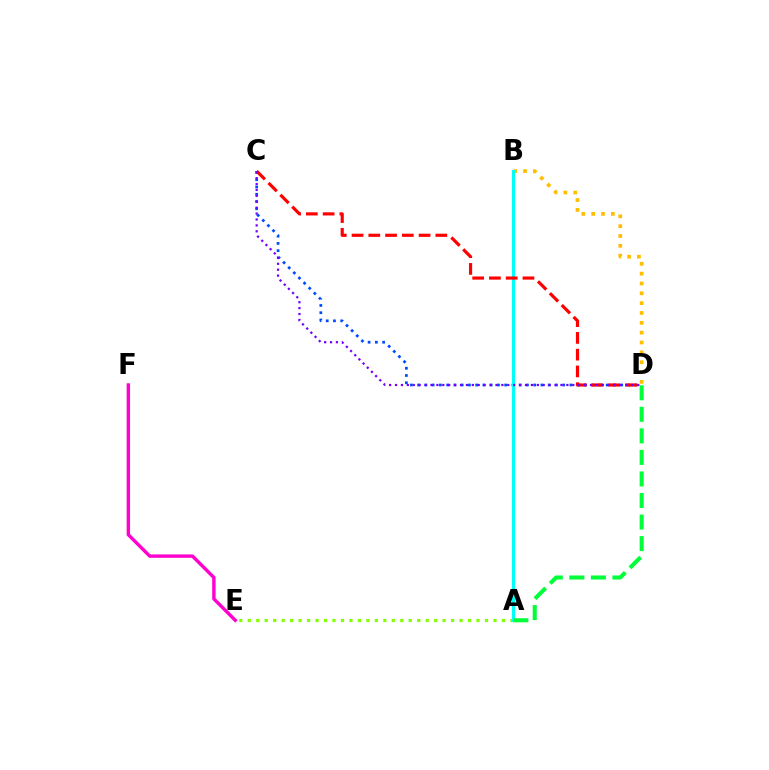{('A', 'E'): [{'color': '#84ff00', 'line_style': 'dotted', 'thickness': 2.3}], ('B', 'D'): [{'color': '#ffbd00', 'line_style': 'dotted', 'thickness': 2.67}], ('C', 'D'): [{'color': '#004bff', 'line_style': 'dotted', 'thickness': 1.97}, {'color': '#ff0000', 'line_style': 'dashed', 'thickness': 2.28}, {'color': '#7200ff', 'line_style': 'dotted', 'thickness': 1.61}], ('E', 'F'): [{'color': '#ff00cf', 'line_style': 'solid', 'thickness': 2.45}], ('A', 'B'): [{'color': '#00fff6', 'line_style': 'solid', 'thickness': 2.21}], ('A', 'D'): [{'color': '#00ff39', 'line_style': 'dashed', 'thickness': 2.93}]}